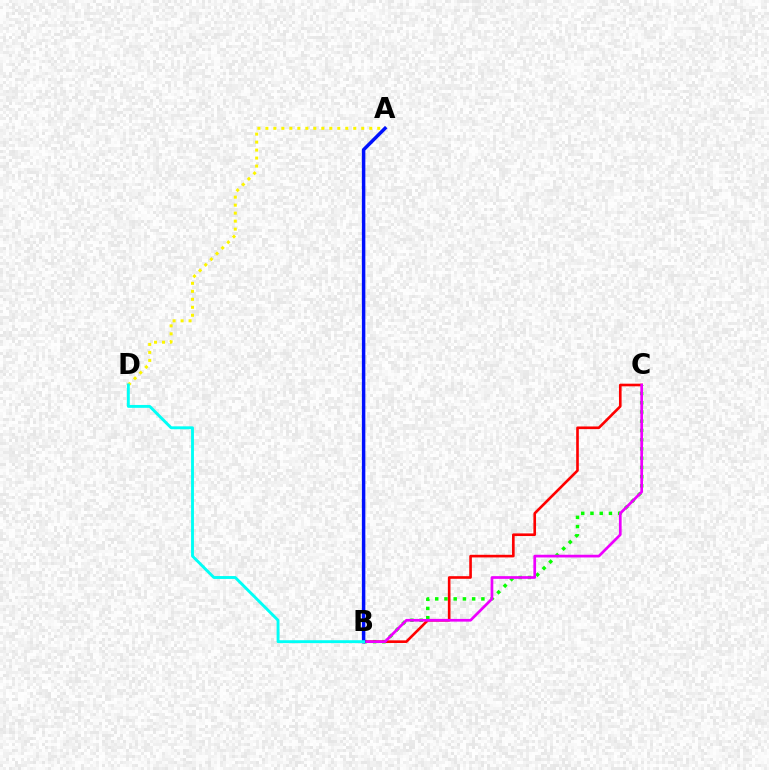{('B', 'C'): [{'color': '#08ff00', 'line_style': 'dotted', 'thickness': 2.51}, {'color': '#ff0000', 'line_style': 'solid', 'thickness': 1.9}, {'color': '#ee00ff', 'line_style': 'solid', 'thickness': 1.95}], ('A', 'D'): [{'color': '#fcf500', 'line_style': 'dotted', 'thickness': 2.17}], ('A', 'B'): [{'color': '#0010ff', 'line_style': 'solid', 'thickness': 2.49}], ('B', 'D'): [{'color': '#00fff6', 'line_style': 'solid', 'thickness': 2.08}]}